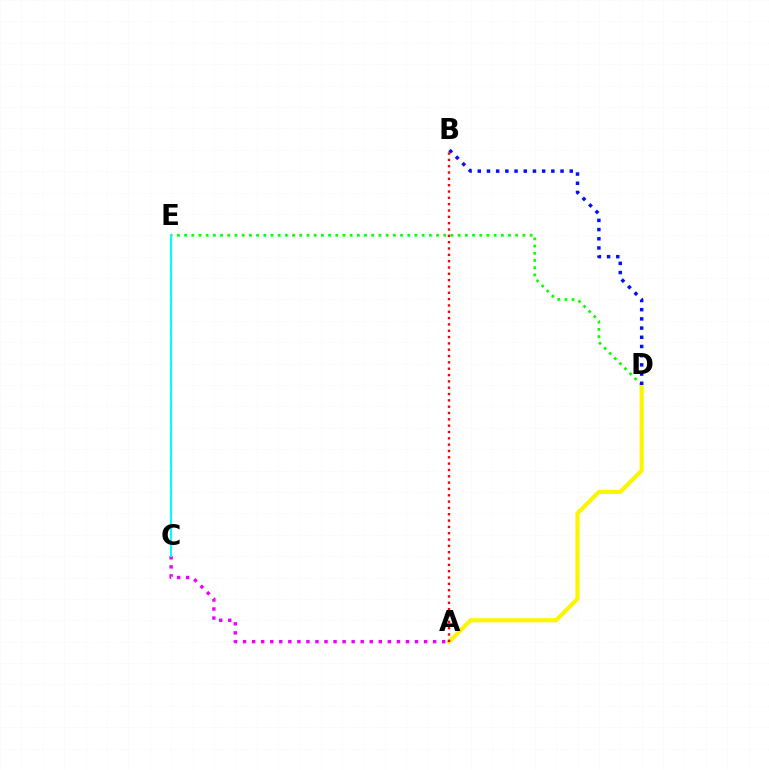{('D', 'E'): [{'color': '#08ff00', 'line_style': 'dotted', 'thickness': 1.96}], ('A', 'C'): [{'color': '#ee00ff', 'line_style': 'dotted', 'thickness': 2.46}], ('A', 'D'): [{'color': '#fcf500', 'line_style': 'solid', 'thickness': 3.0}], ('C', 'E'): [{'color': '#00fff6', 'line_style': 'solid', 'thickness': 1.52}], ('B', 'D'): [{'color': '#0010ff', 'line_style': 'dotted', 'thickness': 2.5}], ('A', 'B'): [{'color': '#ff0000', 'line_style': 'dotted', 'thickness': 1.72}]}